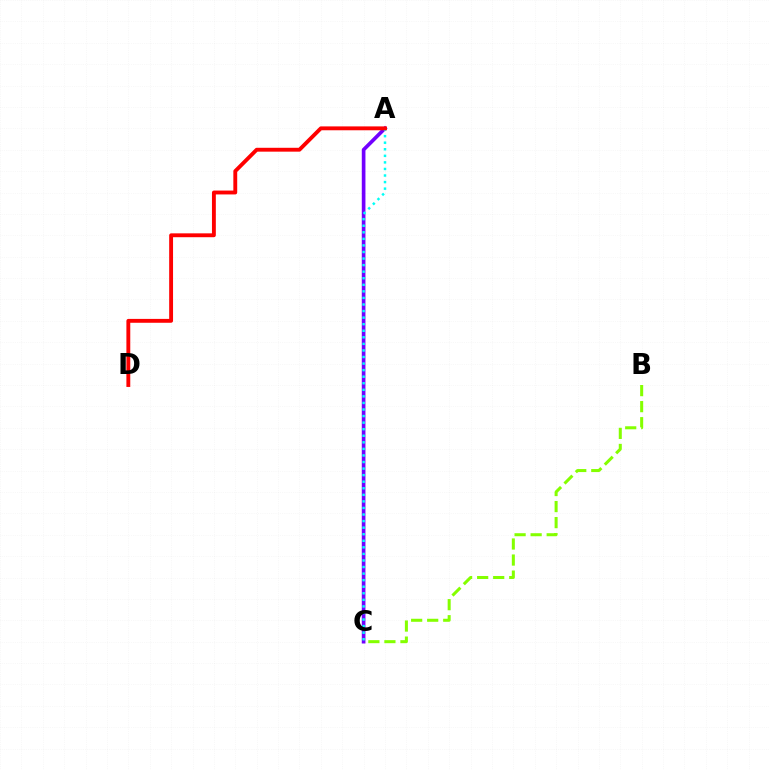{('B', 'C'): [{'color': '#84ff00', 'line_style': 'dashed', 'thickness': 2.18}], ('A', 'C'): [{'color': '#7200ff', 'line_style': 'solid', 'thickness': 2.64}, {'color': '#00fff6', 'line_style': 'dotted', 'thickness': 1.78}], ('A', 'D'): [{'color': '#ff0000', 'line_style': 'solid', 'thickness': 2.79}]}